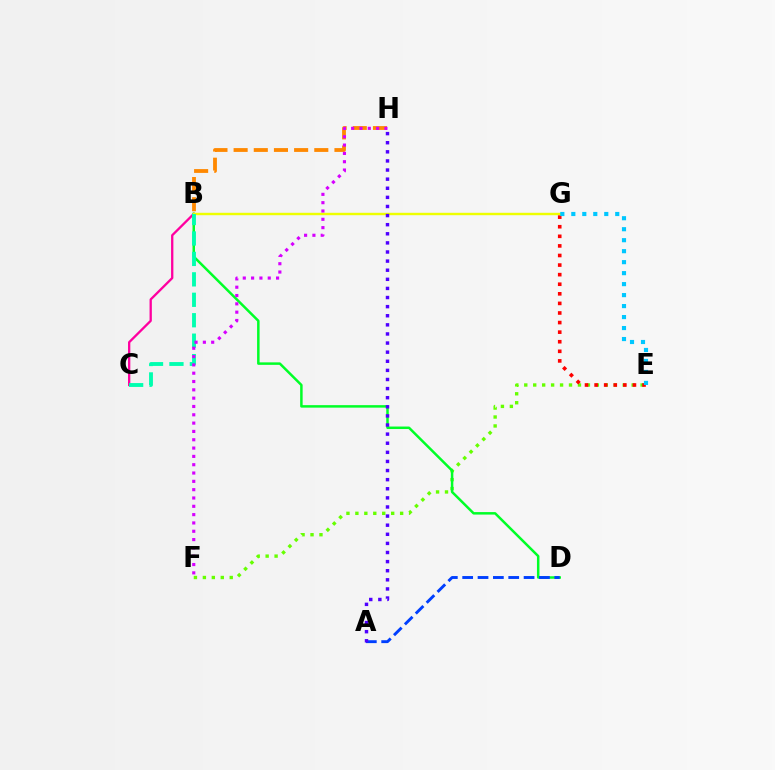{('B', 'C'): [{'color': '#ff00a0', 'line_style': 'solid', 'thickness': 1.66}, {'color': '#00ffaf', 'line_style': 'dashed', 'thickness': 2.78}], ('E', 'F'): [{'color': '#66ff00', 'line_style': 'dotted', 'thickness': 2.43}], ('B', 'H'): [{'color': '#ff8800', 'line_style': 'dashed', 'thickness': 2.74}], ('B', 'D'): [{'color': '#00ff27', 'line_style': 'solid', 'thickness': 1.79}], ('A', 'D'): [{'color': '#003fff', 'line_style': 'dashed', 'thickness': 2.09}], ('B', 'G'): [{'color': '#eeff00', 'line_style': 'solid', 'thickness': 1.74}], ('E', 'G'): [{'color': '#ff0000', 'line_style': 'dotted', 'thickness': 2.6}, {'color': '#00c7ff', 'line_style': 'dotted', 'thickness': 2.98}], ('A', 'H'): [{'color': '#4f00ff', 'line_style': 'dotted', 'thickness': 2.47}], ('F', 'H'): [{'color': '#d600ff', 'line_style': 'dotted', 'thickness': 2.26}]}